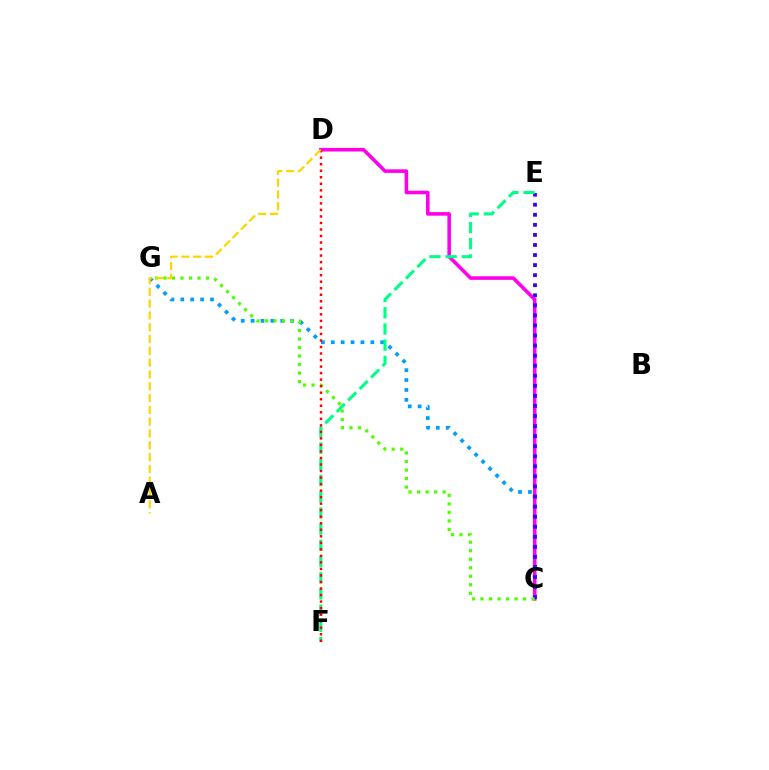{('C', 'G'): [{'color': '#009eff', 'line_style': 'dotted', 'thickness': 2.69}, {'color': '#4fff00', 'line_style': 'dotted', 'thickness': 2.31}], ('C', 'D'): [{'color': '#ff00ed', 'line_style': 'solid', 'thickness': 2.58}], ('C', 'E'): [{'color': '#3700ff', 'line_style': 'dotted', 'thickness': 2.73}], ('E', 'F'): [{'color': '#00ff86', 'line_style': 'dashed', 'thickness': 2.2}], ('D', 'F'): [{'color': '#ff0000', 'line_style': 'dotted', 'thickness': 1.77}], ('A', 'D'): [{'color': '#ffd500', 'line_style': 'dashed', 'thickness': 1.6}]}